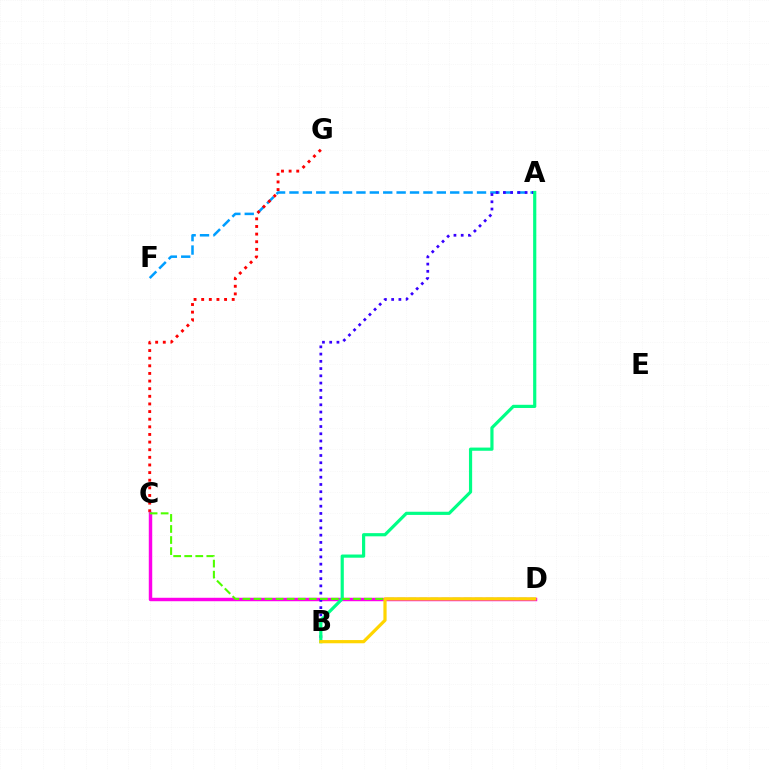{('A', 'F'): [{'color': '#009eff', 'line_style': 'dashed', 'thickness': 1.82}], ('C', 'G'): [{'color': '#ff0000', 'line_style': 'dotted', 'thickness': 2.07}], ('C', 'D'): [{'color': '#ff00ed', 'line_style': 'solid', 'thickness': 2.48}, {'color': '#4fff00', 'line_style': 'dashed', 'thickness': 1.5}], ('A', 'B'): [{'color': '#3700ff', 'line_style': 'dotted', 'thickness': 1.97}, {'color': '#00ff86', 'line_style': 'solid', 'thickness': 2.29}], ('B', 'D'): [{'color': '#ffd500', 'line_style': 'solid', 'thickness': 2.31}]}